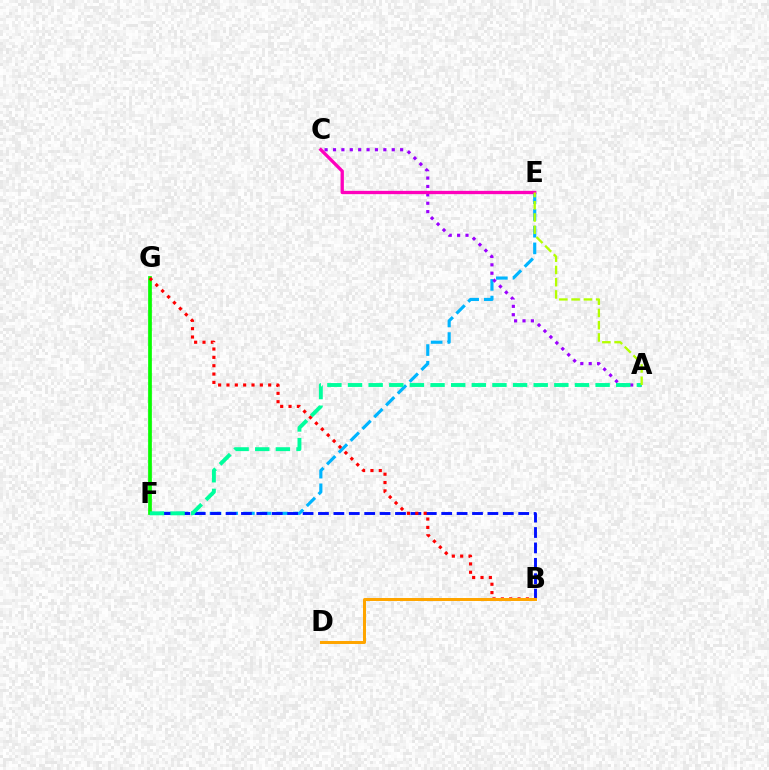{('E', 'F'): [{'color': '#00b5ff', 'line_style': 'dashed', 'thickness': 2.27}], ('B', 'F'): [{'color': '#0010ff', 'line_style': 'dashed', 'thickness': 2.09}], ('F', 'G'): [{'color': '#08ff00', 'line_style': 'solid', 'thickness': 2.67}], ('B', 'G'): [{'color': '#ff0000', 'line_style': 'dotted', 'thickness': 2.27}], ('A', 'C'): [{'color': '#9b00ff', 'line_style': 'dotted', 'thickness': 2.28}], ('A', 'F'): [{'color': '#00ff9d', 'line_style': 'dashed', 'thickness': 2.8}], ('B', 'D'): [{'color': '#ffa500', 'line_style': 'solid', 'thickness': 2.15}], ('C', 'E'): [{'color': '#ff00bd', 'line_style': 'solid', 'thickness': 2.38}], ('A', 'E'): [{'color': '#b3ff00', 'line_style': 'dashed', 'thickness': 1.66}]}